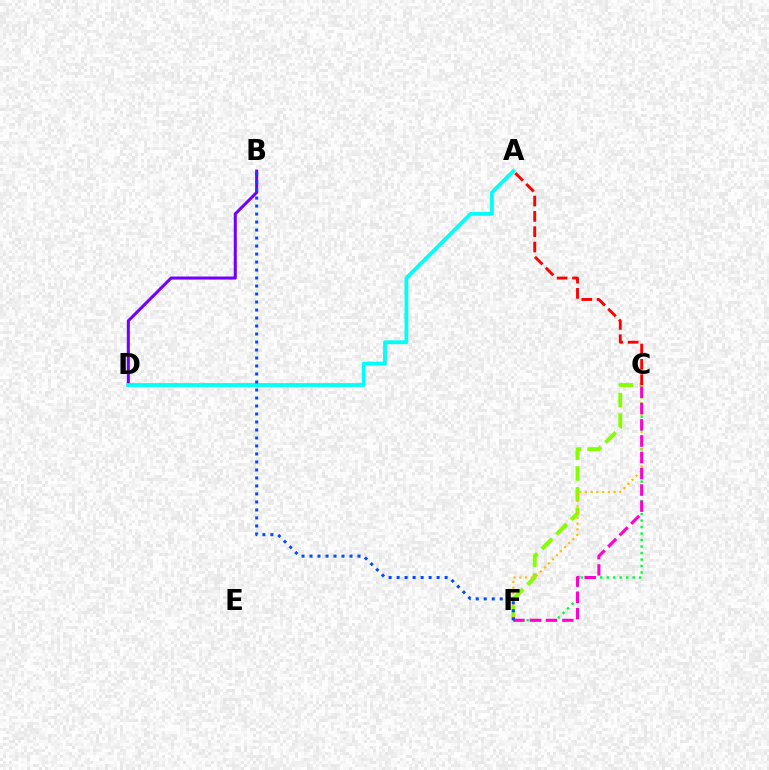{('C', 'F'): [{'color': '#84ff00', 'line_style': 'dashed', 'thickness': 2.82}, {'color': '#00ff39', 'line_style': 'dotted', 'thickness': 1.76}, {'color': '#ffbd00', 'line_style': 'dotted', 'thickness': 1.56}, {'color': '#ff00cf', 'line_style': 'dashed', 'thickness': 2.21}], ('A', 'C'): [{'color': '#ff0000', 'line_style': 'dashed', 'thickness': 2.08}], ('B', 'D'): [{'color': '#7200ff', 'line_style': 'solid', 'thickness': 2.19}], ('A', 'D'): [{'color': '#00fff6', 'line_style': 'solid', 'thickness': 2.74}], ('B', 'F'): [{'color': '#004bff', 'line_style': 'dotted', 'thickness': 2.17}]}